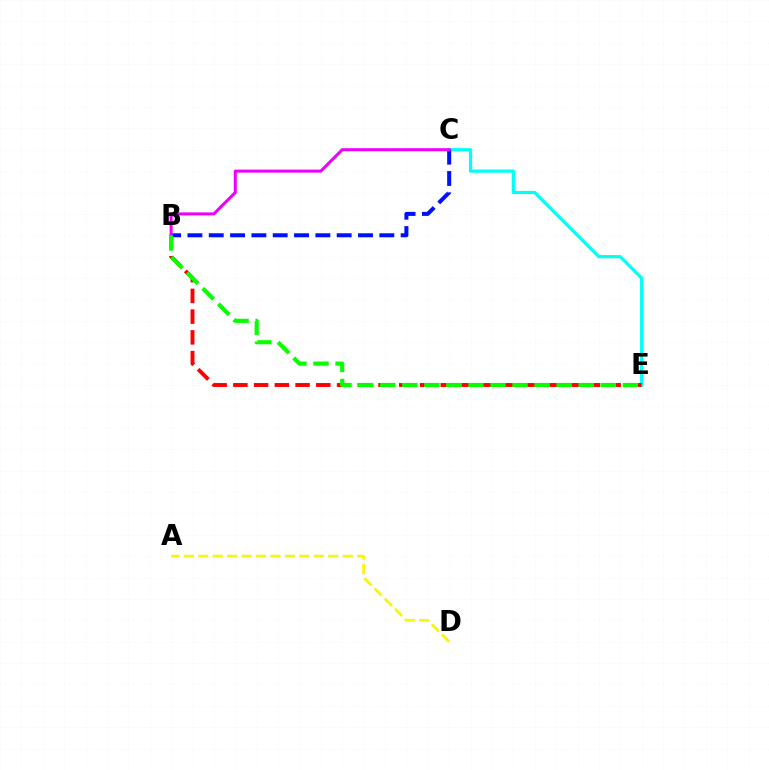{('A', 'D'): [{'color': '#fcf500', 'line_style': 'dashed', 'thickness': 1.96}], ('C', 'E'): [{'color': '#00fff6', 'line_style': 'solid', 'thickness': 2.31}], ('B', 'C'): [{'color': '#0010ff', 'line_style': 'dashed', 'thickness': 2.9}, {'color': '#ee00ff', 'line_style': 'solid', 'thickness': 2.19}], ('B', 'E'): [{'color': '#ff0000', 'line_style': 'dashed', 'thickness': 2.82}, {'color': '#08ff00', 'line_style': 'dashed', 'thickness': 2.99}]}